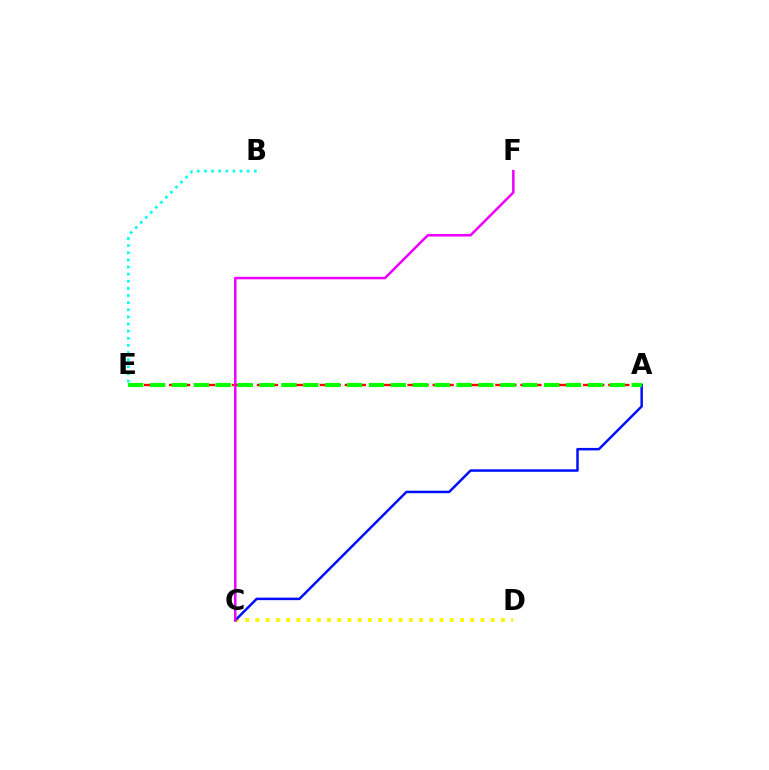{('C', 'D'): [{'color': '#fcf500', 'line_style': 'dotted', 'thickness': 2.78}], ('B', 'E'): [{'color': '#00fff6', 'line_style': 'dotted', 'thickness': 1.94}], ('A', 'C'): [{'color': '#0010ff', 'line_style': 'solid', 'thickness': 1.8}], ('A', 'E'): [{'color': '#ff0000', 'line_style': 'dashed', 'thickness': 1.7}, {'color': '#08ff00', 'line_style': 'dashed', 'thickness': 2.97}], ('C', 'F'): [{'color': '#ee00ff', 'line_style': 'solid', 'thickness': 1.81}]}